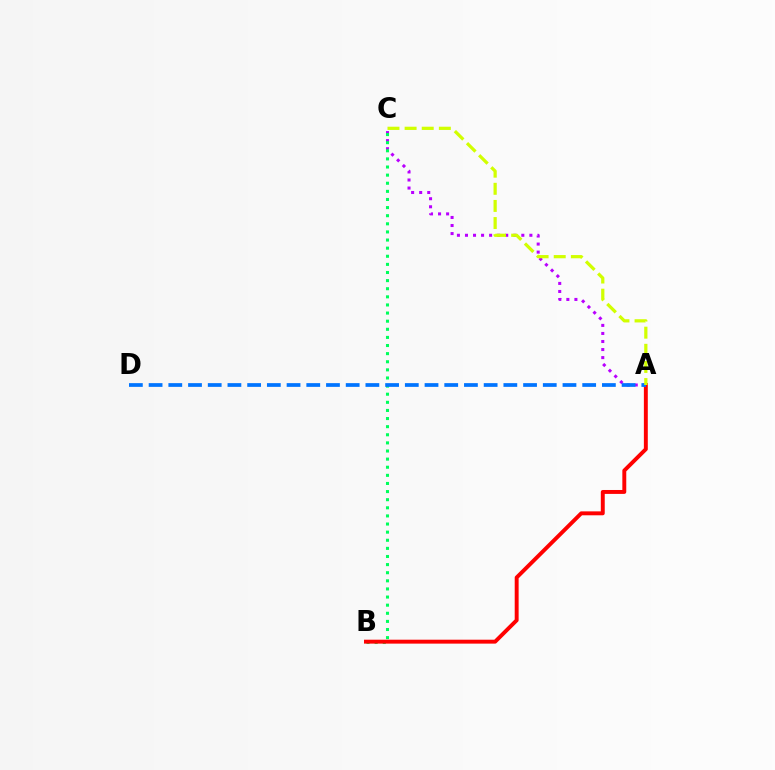{('A', 'C'): [{'color': '#b900ff', 'line_style': 'dotted', 'thickness': 2.19}, {'color': '#d1ff00', 'line_style': 'dashed', 'thickness': 2.33}], ('B', 'C'): [{'color': '#00ff5c', 'line_style': 'dotted', 'thickness': 2.2}], ('A', 'B'): [{'color': '#ff0000', 'line_style': 'solid', 'thickness': 2.82}], ('A', 'D'): [{'color': '#0074ff', 'line_style': 'dashed', 'thickness': 2.68}]}